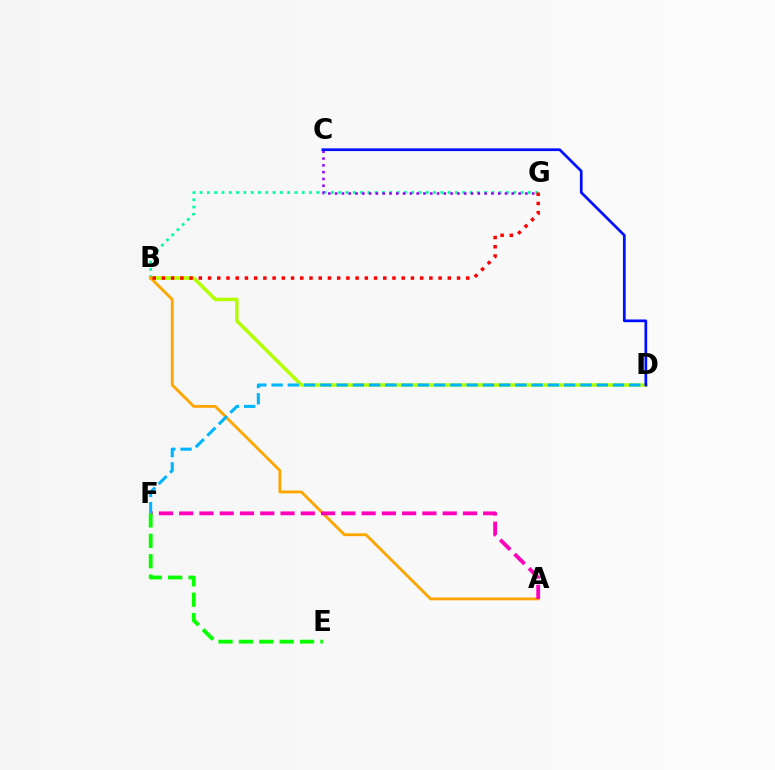{('B', 'D'): [{'color': '#b3ff00', 'line_style': 'solid', 'thickness': 2.53}], ('B', 'G'): [{'color': '#00ff9d', 'line_style': 'dotted', 'thickness': 1.98}, {'color': '#ff0000', 'line_style': 'dotted', 'thickness': 2.51}], ('A', 'B'): [{'color': '#ffa500', 'line_style': 'solid', 'thickness': 2.04}], ('C', 'G'): [{'color': '#9b00ff', 'line_style': 'dotted', 'thickness': 1.85}], ('A', 'F'): [{'color': '#ff00bd', 'line_style': 'dashed', 'thickness': 2.75}], ('D', 'F'): [{'color': '#00b5ff', 'line_style': 'dashed', 'thickness': 2.21}], ('C', 'D'): [{'color': '#0010ff', 'line_style': 'solid', 'thickness': 1.96}], ('E', 'F'): [{'color': '#08ff00', 'line_style': 'dashed', 'thickness': 2.77}]}